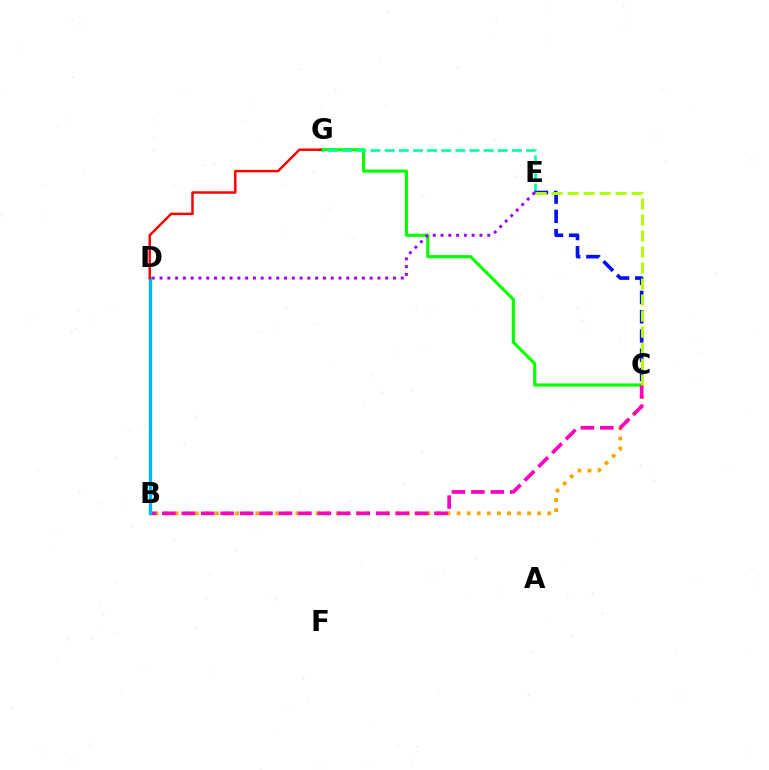{('B', 'C'): [{'color': '#ffa500', 'line_style': 'dotted', 'thickness': 2.74}, {'color': '#ff00bd', 'line_style': 'dashed', 'thickness': 2.64}], ('C', 'G'): [{'color': '#08ff00', 'line_style': 'solid', 'thickness': 2.27}], ('E', 'G'): [{'color': '#00ff9d', 'line_style': 'dashed', 'thickness': 1.92}], ('C', 'E'): [{'color': '#0010ff', 'line_style': 'dashed', 'thickness': 2.62}, {'color': '#b3ff00', 'line_style': 'dashed', 'thickness': 2.17}], ('D', 'E'): [{'color': '#9b00ff', 'line_style': 'dotted', 'thickness': 2.11}], ('B', 'D'): [{'color': '#00b5ff', 'line_style': 'solid', 'thickness': 2.4}], ('D', 'G'): [{'color': '#ff0000', 'line_style': 'solid', 'thickness': 1.78}]}